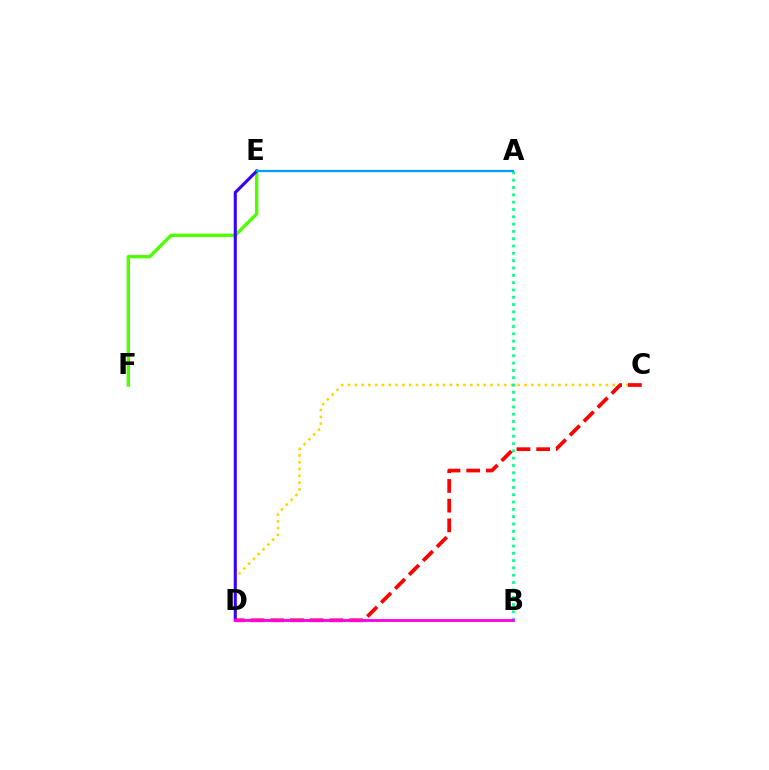{('C', 'D'): [{'color': '#ffd500', 'line_style': 'dotted', 'thickness': 1.84}, {'color': '#ff0000', 'line_style': 'dashed', 'thickness': 2.68}], ('E', 'F'): [{'color': '#4fff00', 'line_style': 'solid', 'thickness': 2.42}], ('D', 'E'): [{'color': '#3700ff', 'line_style': 'solid', 'thickness': 2.23}], ('A', 'B'): [{'color': '#00ff86', 'line_style': 'dotted', 'thickness': 1.99}], ('A', 'E'): [{'color': '#009eff', 'line_style': 'solid', 'thickness': 1.65}], ('B', 'D'): [{'color': '#ff00ed', 'line_style': 'solid', 'thickness': 2.07}]}